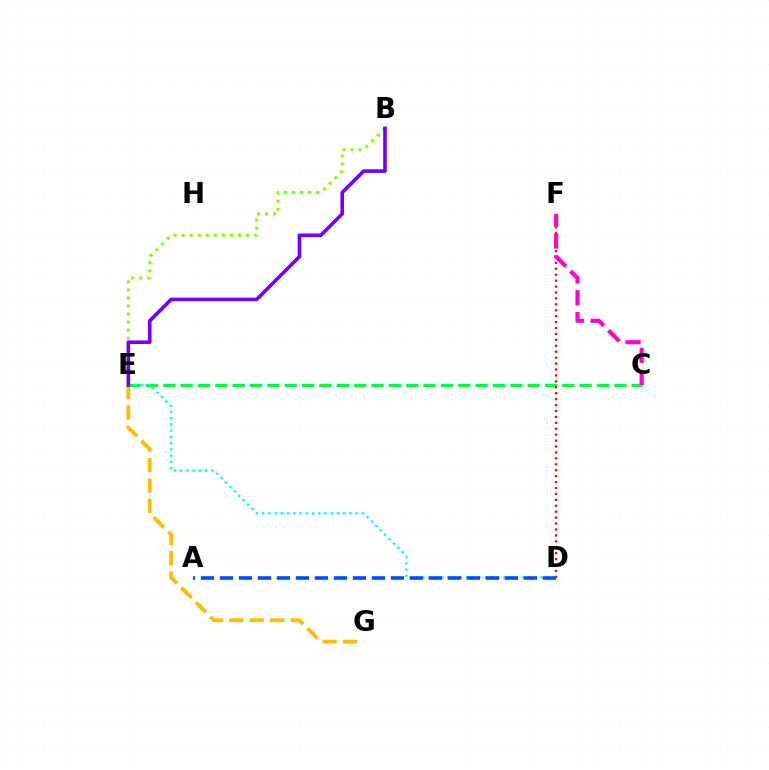{('E', 'G'): [{'color': '#ffbd00', 'line_style': 'dashed', 'thickness': 2.78}], ('C', 'E'): [{'color': '#00ff39', 'line_style': 'dashed', 'thickness': 2.36}], ('B', 'E'): [{'color': '#84ff00', 'line_style': 'dotted', 'thickness': 2.19}, {'color': '#7200ff', 'line_style': 'solid', 'thickness': 2.61}], ('D', 'F'): [{'color': '#ff0000', 'line_style': 'dotted', 'thickness': 1.61}], ('D', 'E'): [{'color': '#00fff6', 'line_style': 'dotted', 'thickness': 1.69}], ('C', 'F'): [{'color': '#ff00cf', 'line_style': 'dashed', 'thickness': 2.97}], ('A', 'D'): [{'color': '#004bff', 'line_style': 'dashed', 'thickness': 2.58}]}